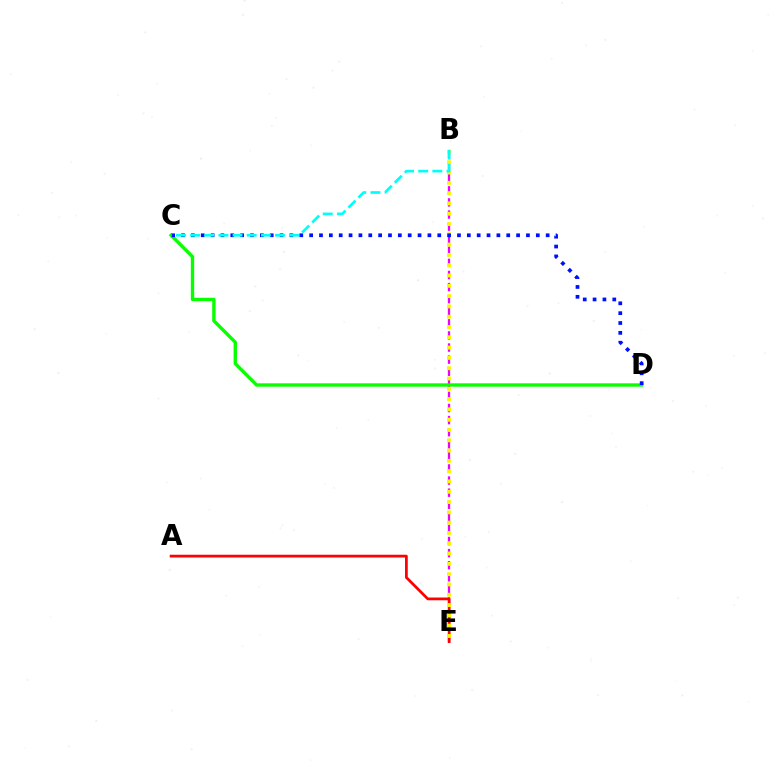{('B', 'E'): [{'color': '#ee00ff', 'line_style': 'dashed', 'thickness': 1.64}, {'color': '#fcf500', 'line_style': 'dotted', 'thickness': 2.8}], ('C', 'D'): [{'color': '#08ff00', 'line_style': 'solid', 'thickness': 2.42}, {'color': '#0010ff', 'line_style': 'dotted', 'thickness': 2.68}], ('A', 'E'): [{'color': '#ff0000', 'line_style': 'solid', 'thickness': 1.98}], ('B', 'C'): [{'color': '#00fff6', 'line_style': 'dashed', 'thickness': 1.92}]}